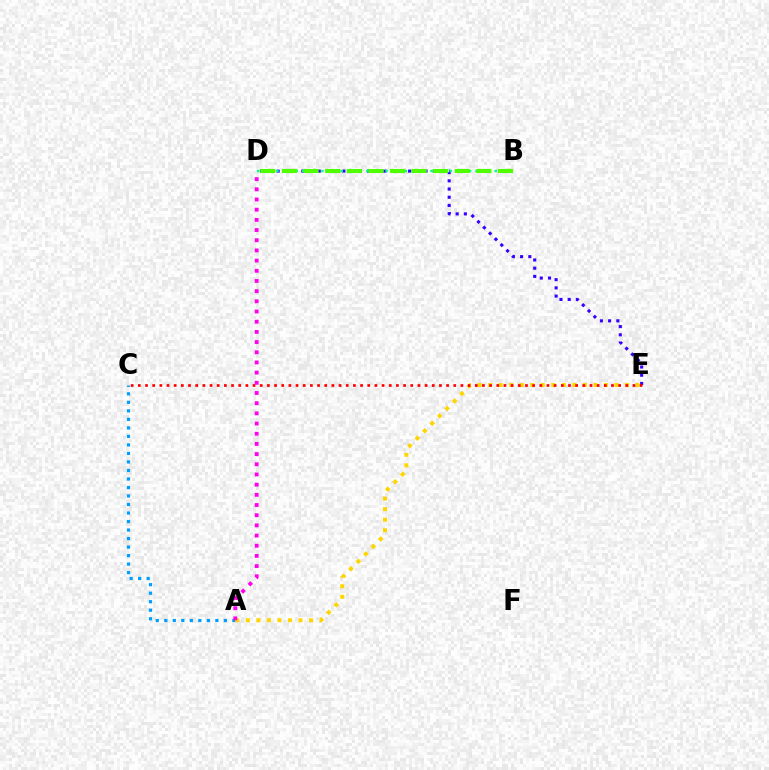{('A', 'C'): [{'color': '#009eff', 'line_style': 'dotted', 'thickness': 2.31}], ('D', 'E'): [{'color': '#3700ff', 'line_style': 'dotted', 'thickness': 2.23}], ('B', 'D'): [{'color': '#00ff86', 'line_style': 'dotted', 'thickness': 1.74}, {'color': '#4fff00', 'line_style': 'dashed', 'thickness': 2.93}], ('A', 'E'): [{'color': '#ffd500', 'line_style': 'dotted', 'thickness': 2.86}], ('C', 'E'): [{'color': '#ff0000', 'line_style': 'dotted', 'thickness': 1.95}], ('A', 'D'): [{'color': '#ff00ed', 'line_style': 'dotted', 'thickness': 2.77}]}